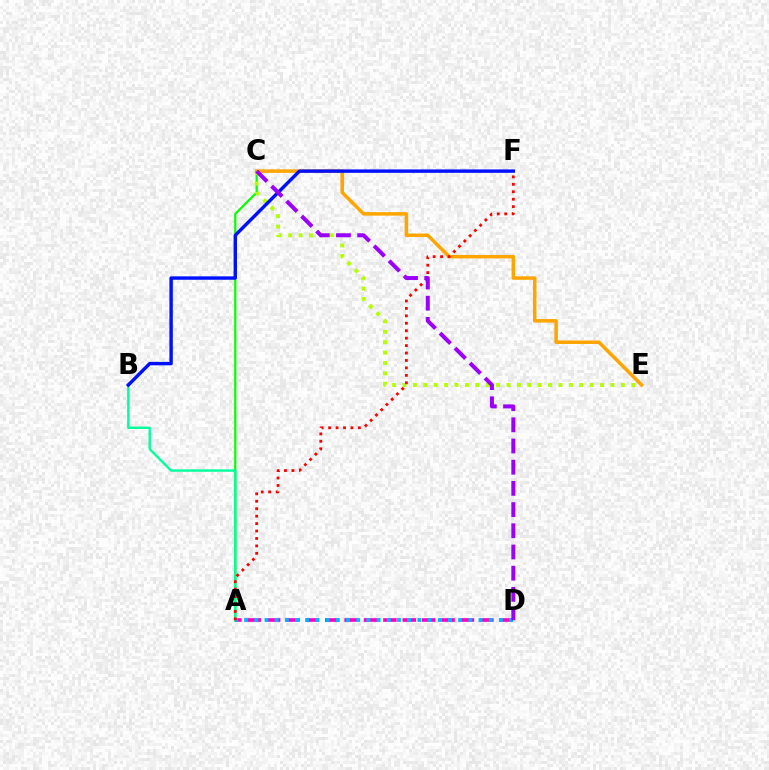{('A', 'C'): [{'color': '#08ff00', 'line_style': 'solid', 'thickness': 1.6}], ('A', 'B'): [{'color': '#00ff9d', 'line_style': 'solid', 'thickness': 1.71}], ('C', 'E'): [{'color': '#b3ff00', 'line_style': 'dotted', 'thickness': 2.82}, {'color': '#ffa500', 'line_style': 'solid', 'thickness': 2.53}], ('A', 'D'): [{'color': '#ff00bd', 'line_style': 'dashed', 'thickness': 2.63}, {'color': '#00b5ff', 'line_style': 'dotted', 'thickness': 2.77}], ('A', 'F'): [{'color': '#ff0000', 'line_style': 'dotted', 'thickness': 2.02}], ('B', 'F'): [{'color': '#0010ff', 'line_style': 'solid', 'thickness': 2.45}], ('C', 'D'): [{'color': '#9b00ff', 'line_style': 'dashed', 'thickness': 2.88}]}